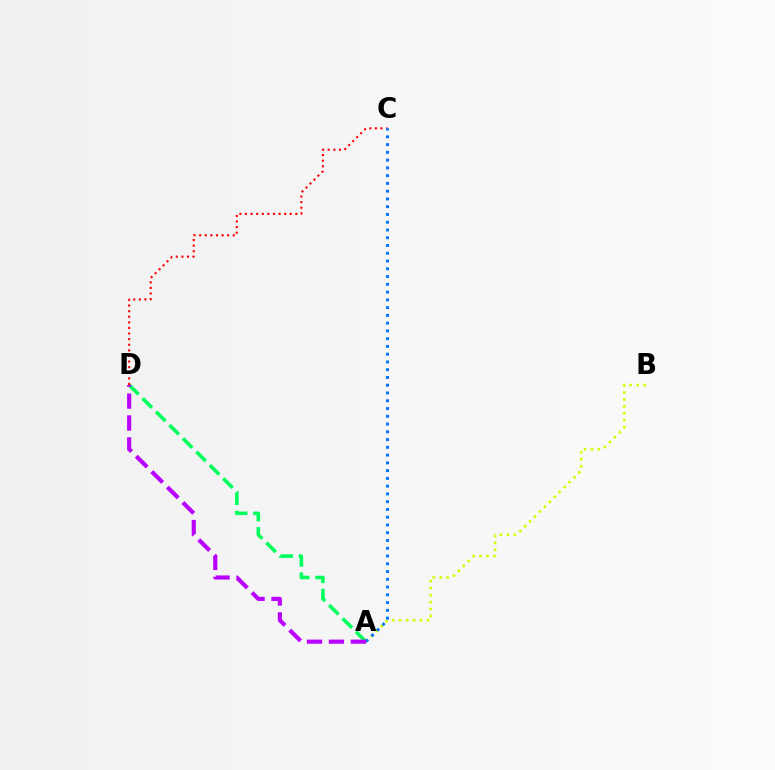{('A', 'D'): [{'color': '#00ff5c', 'line_style': 'dashed', 'thickness': 2.57}, {'color': '#b900ff', 'line_style': 'dashed', 'thickness': 2.98}], ('A', 'B'): [{'color': '#d1ff00', 'line_style': 'dotted', 'thickness': 1.89}], ('C', 'D'): [{'color': '#ff0000', 'line_style': 'dotted', 'thickness': 1.52}], ('A', 'C'): [{'color': '#0074ff', 'line_style': 'dotted', 'thickness': 2.11}]}